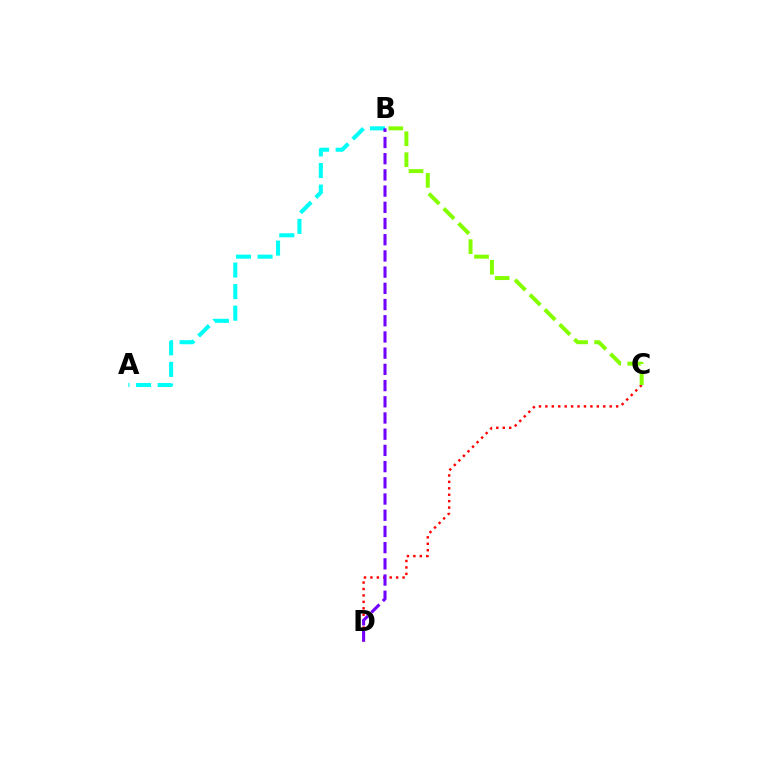{('C', 'D'): [{'color': '#ff0000', 'line_style': 'dotted', 'thickness': 1.75}], ('A', 'B'): [{'color': '#00fff6', 'line_style': 'dashed', 'thickness': 2.93}], ('B', 'C'): [{'color': '#84ff00', 'line_style': 'dashed', 'thickness': 2.85}], ('B', 'D'): [{'color': '#7200ff', 'line_style': 'dashed', 'thickness': 2.2}]}